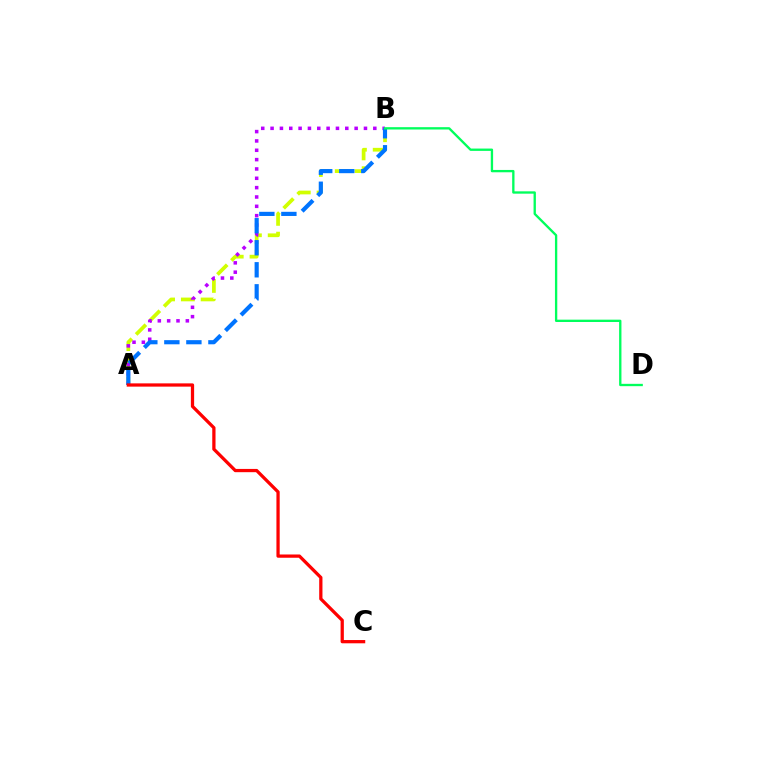{('A', 'B'): [{'color': '#d1ff00', 'line_style': 'dashed', 'thickness': 2.69}, {'color': '#b900ff', 'line_style': 'dotted', 'thickness': 2.54}, {'color': '#0074ff', 'line_style': 'dashed', 'thickness': 2.99}], ('A', 'C'): [{'color': '#ff0000', 'line_style': 'solid', 'thickness': 2.35}], ('B', 'D'): [{'color': '#00ff5c', 'line_style': 'solid', 'thickness': 1.68}]}